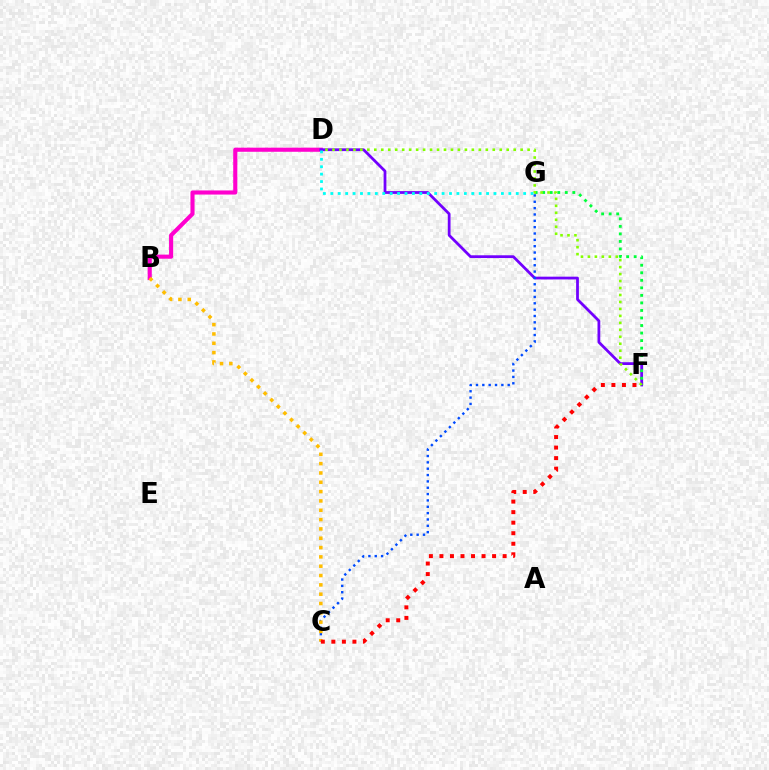{('B', 'D'): [{'color': '#ff00cf', 'line_style': 'solid', 'thickness': 2.96}], ('D', 'F'): [{'color': '#7200ff', 'line_style': 'solid', 'thickness': 1.99}, {'color': '#84ff00', 'line_style': 'dotted', 'thickness': 1.89}], ('F', 'G'): [{'color': '#00ff39', 'line_style': 'dotted', 'thickness': 2.05}], ('C', 'G'): [{'color': '#004bff', 'line_style': 'dotted', 'thickness': 1.72}], ('D', 'G'): [{'color': '#00fff6', 'line_style': 'dotted', 'thickness': 2.02}], ('B', 'C'): [{'color': '#ffbd00', 'line_style': 'dotted', 'thickness': 2.53}], ('C', 'F'): [{'color': '#ff0000', 'line_style': 'dotted', 'thickness': 2.86}]}